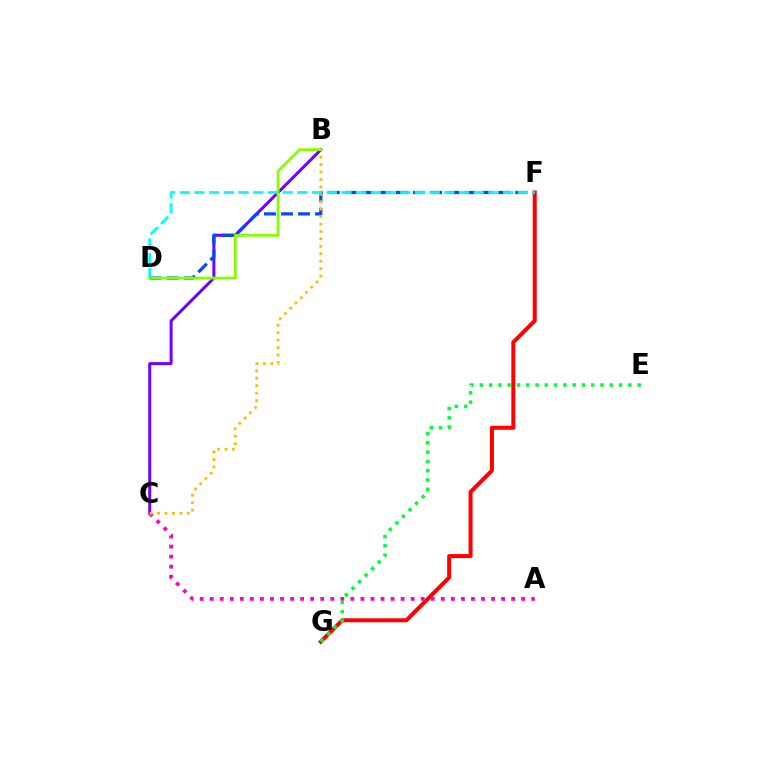{('B', 'C'): [{'color': '#7200ff', 'line_style': 'solid', 'thickness': 2.16}, {'color': '#ffbd00', 'line_style': 'dotted', 'thickness': 2.02}], ('D', 'F'): [{'color': '#004bff', 'line_style': 'dashed', 'thickness': 2.32}, {'color': '#00fff6', 'line_style': 'dashed', 'thickness': 2.0}], ('F', 'G'): [{'color': '#ff0000', 'line_style': 'solid', 'thickness': 2.88}], ('A', 'C'): [{'color': '#ff00cf', 'line_style': 'dotted', 'thickness': 2.73}], ('E', 'G'): [{'color': '#00ff39', 'line_style': 'dotted', 'thickness': 2.52}], ('B', 'D'): [{'color': '#84ff00', 'line_style': 'solid', 'thickness': 2.01}]}